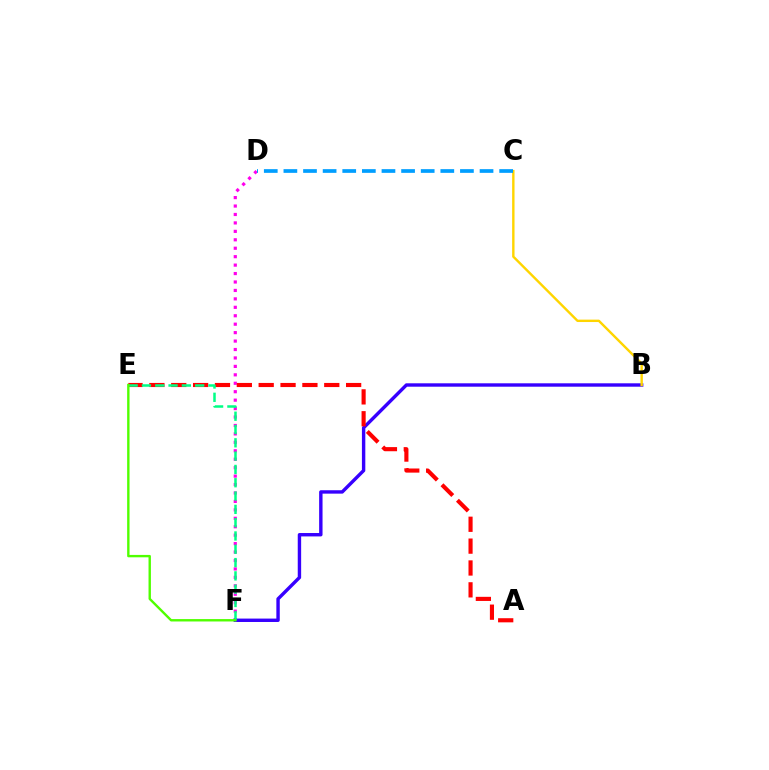{('D', 'F'): [{'color': '#ff00ed', 'line_style': 'dotted', 'thickness': 2.29}], ('B', 'F'): [{'color': '#3700ff', 'line_style': 'solid', 'thickness': 2.45}], ('A', 'E'): [{'color': '#ff0000', 'line_style': 'dashed', 'thickness': 2.97}], ('E', 'F'): [{'color': '#00ff86', 'line_style': 'dashed', 'thickness': 1.81}, {'color': '#4fff00', 'line_style': 'solid', 'thickness': 1.72}], ('B', 'C'): [{'color': '#ffd500', 'line_style': 'solid', 'thickness': 1.73}], ('C', 'D'): [{'color': '#009eff', 'line_style': 'dashed', 'thickness': 2.66}]}